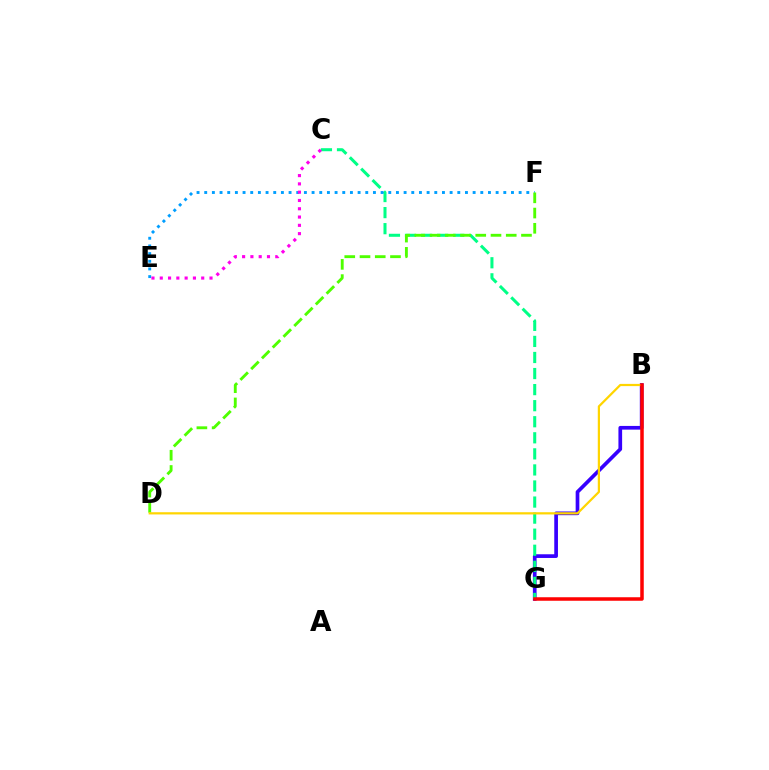{('B', 'G'): [{'color': '#3700ff', 'line_style': 'solid', 'thickness': 2.66}, {'color': '#ff0000', 'line_style': 'solid', 'thickness': 2.53}], ('C', 'G'): [{'color': '#00ff86', 'line_style': 'dashed', 'thickness': 2.18}], ('E', 'F'): [{'color': '#009eff', 'line_style': 'dotted', 'thickness': 2.08}], ('C', 'E'): [{'color': '#ff00ed', 'line_style': 'dotted', 'thickness': 2.25}], ('D', 'F'): [{'color': '#4fff00', 'line_style': 'dashed', 'thickness': 2.07}], ('B', 'D'): [{'color': '#ffd500', 'line_style': 'solid', 'thickness': 1.6}]}